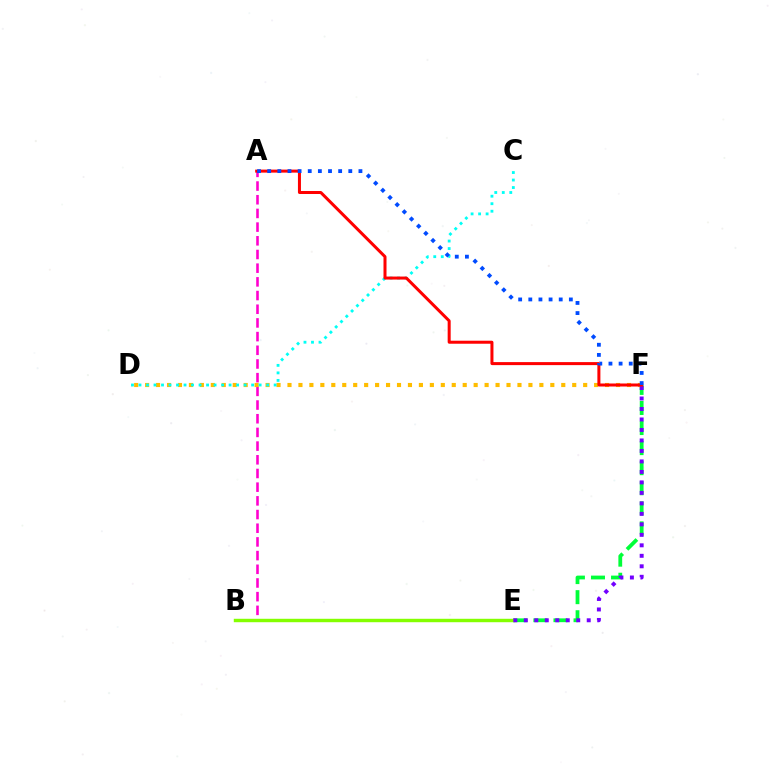{('E', 'F'): [{'color': '#00ff39', 'line_style': 'dashed', 'thickness': 2.73}, {'color': '#7200ff', 'line_style': 'dotted', 'thickness': 2.85}], ('A', 'B'): [{'color': '#ff00cf', 'line_style': 'dashed', 'thickness': 1.86}], ('B', 'E'): [{'color': '#84ff00', 'line_style': 'solid', 'thickness': 2.47}], ('D', 'F'): [{'color': '#ffbd00', 'line_style': 'dotted', 'thickness': 2.98}], ('C', 'D'): [{'color': '#00fff6', 'line_style': 'dotted', 'thickness': 2.04}], ('A', 'F'): [{'color': '#ff0000', 'line_style': 'solid', 'thickness': 2.17}, {'color': '#004bff', 'line_style': 'dotted', 'thickness': 2.75}]}